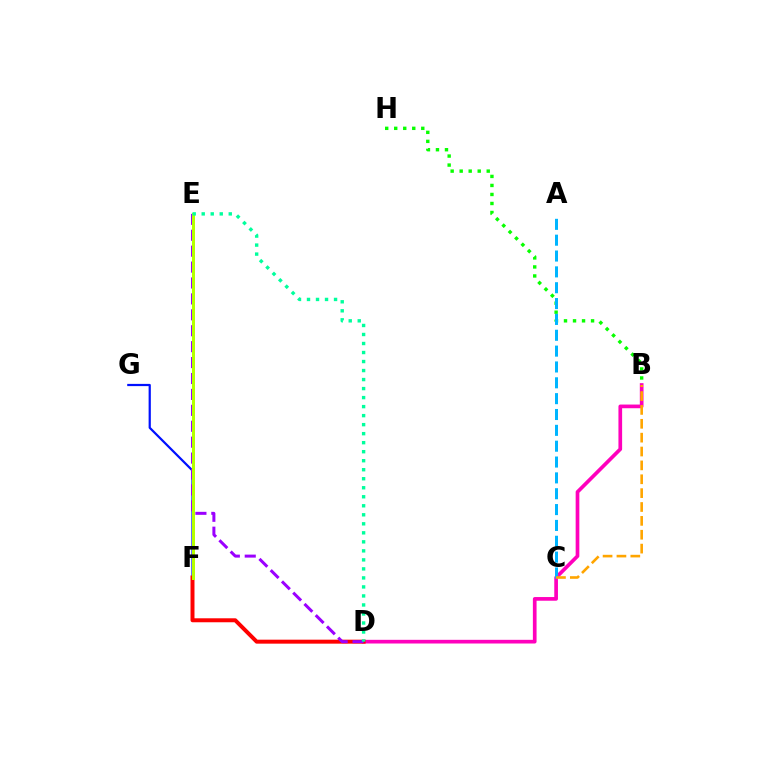{('B', 'D'): [{'color': '#ff00bd', 'line_style': 'solid', 'thickness': 2.65}], ('B', 'H'): [{'color': '#08ff00', 'line_style': 'dotted', 'thickness': 2.45}], ('A', 'C'): [{'color': '#00b5ff', 'line_style': 'dashed', 'thickness': 2.15}], ('F', 'G'): [{'color': '#0010ff', 'line_style': 'solid', 'thickness': 1.6}], ('D', 'F'): [{'color': '#ff0000', 'line_style': 'solid', 'thickness': 2.86}], ('B', 'C'): [{'color': '#ffa500', 'line_style': 'dashed', 'thickness': 1.88}], ('D', 'E'): [{'color': '#9b00ff', 'line_style': 'dashed', 'thickness': 2.16}, {'color': '#00ff9d', 'line_style': 'dotted', 'thickness': 2.45}], ('E', 'F'): [{'color': '#b3ff00', 'line_style': 'solid', 'thickness': 2.16}]}